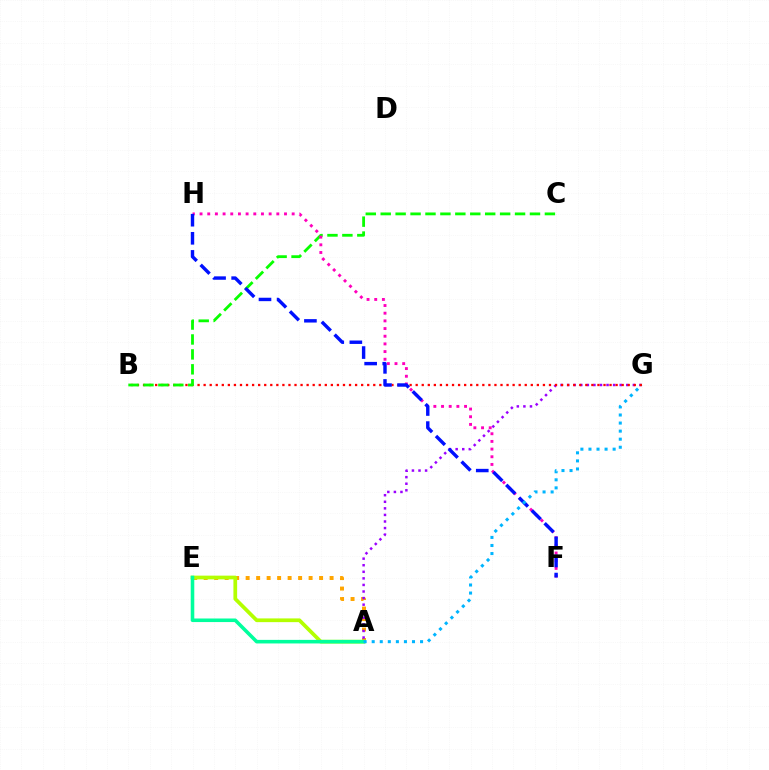{('A', 'E'): [{'color': '#ffa500', 'line_style': 'dotted', 'thickness': 2.85}, {'color': '#b3ff00', 'line_style': 'solid', 'thickness': 2.68}, {'color': '#00ff9d', 'line_style': 'solid', 'thickness': 2.57}], ('A', 'G'): [{'color': '#9b00ff', 'line_style': 'dotted', 'thickness': 1.79}, {'color': '#00b5ff', 'line_style': 'dotted', 'thickness': 2.19}], ('B', 'G'): [{'color': '#ff0000', 'line_style': 'dotted', 'thickness': 1.65}], ('B', 'C'): [{'color': '#08ff00', 'line_style': 'dashed', 'thickness': 2.03}], ('F', 'H'): [{'color': '#ff00bd', 'line_style': 'dotted', 'thickness': 2.09}, {'color': '#0010ff', 'line_style': 'dashed', 'thickness': 2.46}]}